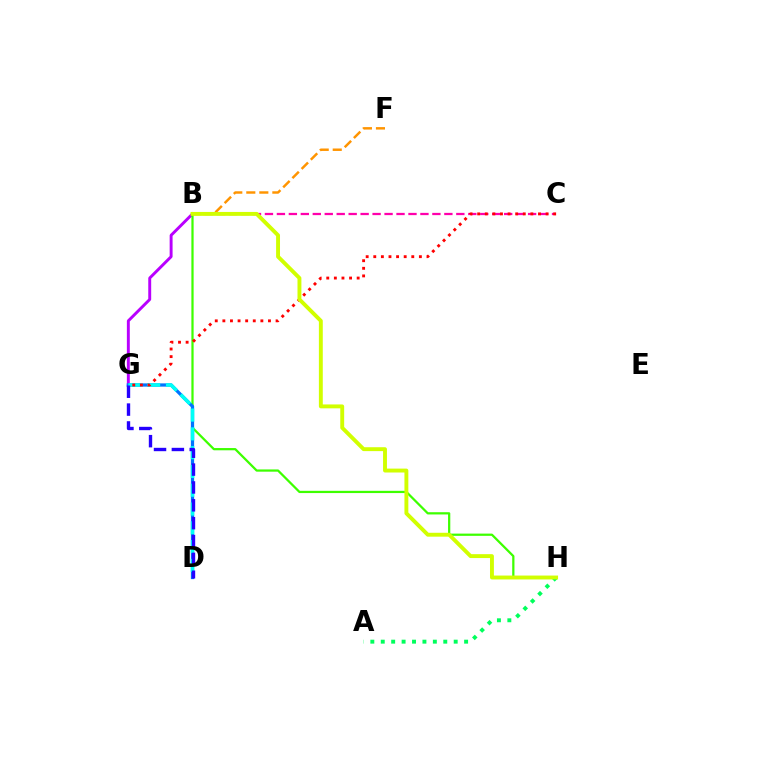{('B', 'G'): [{'color': '#b900ff', 'line_style': 'solid', 'thickness': 2.11}], ('B', 'C'): [{'color': '#ff00ac', 'line_style': 'dashed', 'thickness': 1.63}], ('B', 'H'): [{'color': '#3dff00', 'line_style': 'solid', 'thickness': 1.61}, {'color': '#d1ff00', 'line_style': 'solid', 'thickness': 2.81}], ('D', 'G'): [{'color': '#0074ff', 'line_style': 'solid', 'thickness': 2.35}, {'color': '#00fff6', 'line_style': 'dashed', 'thickness': 2.55}, {'color': '#2500ff', 'line_style': 'dashed', 'thickness': 2.43}], ('A', 'H'): [{'color': '#00ff5c', 'line_style': 'dotted', 'thickness': 2.83}], ('B', 'F'): [{'color': '#ff9400', 'line_style': 'dashed', 'thickness': 1.77}], ('C', 'G'): [{'color': '#ff0000', 'line_style': 'dotted', 'thickness': 2.07}]}